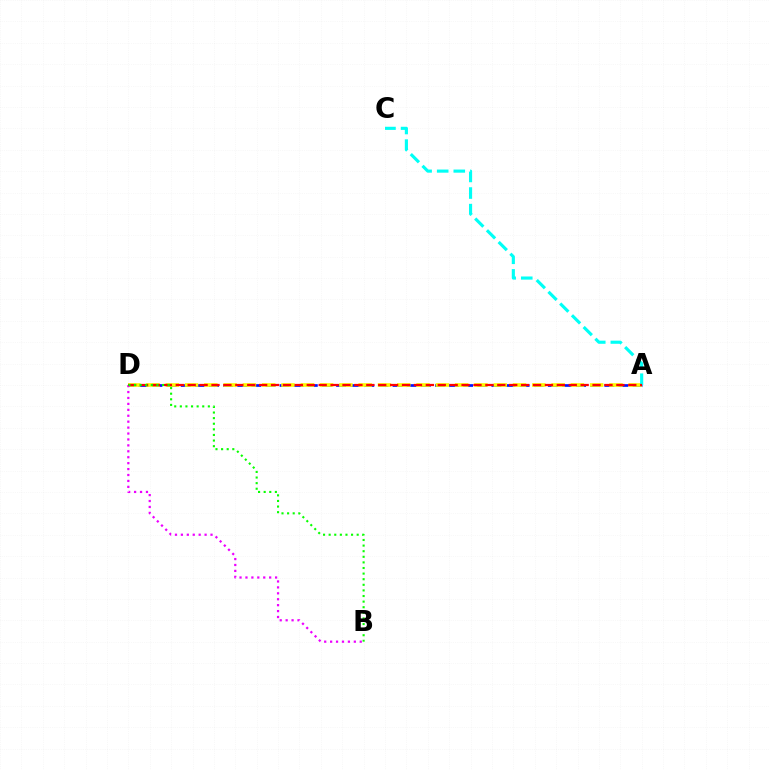{('A', 'D'): [{'color': '#0010ff', 'line_style': 'dashed', 'thickness': 1.92}, {'color': '#fcf500', 'line_style': 'dashed', 'thickness': 2.62}, {'color': '#ff0000', 'line_style': 'dashed', 'thickness': 1.62}], ('A', 'C'): [{'color': '#00fff6', 'line_style': 'dashed', 'thickness': 2.25}], ('B', 'D'): [{'color': '#ee00ff', 'line_style': 'dotted', 'thickness': 1.61}, {'color': '#08ff00', 'line_style': 'dotted', 'thickness': 1.52}]}